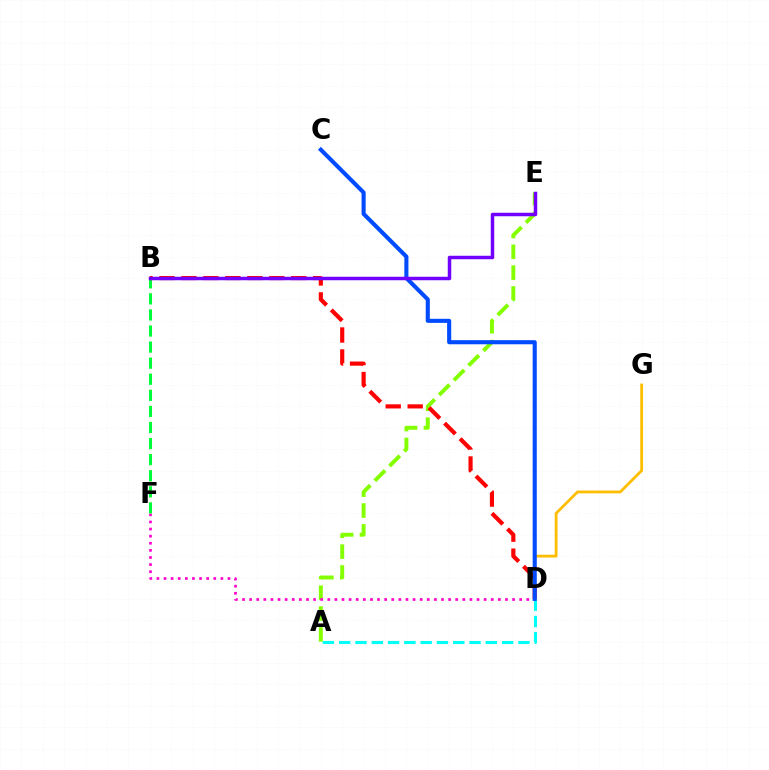{('D', 'G'): [{'color': '#ffbd00', 'line_style': 'solid', 'thickness': 2.03}], ('A', 'E'): [{'color': '#84ff00', 'line_style': 'dashed', 'thickness': 2.83}], ('D', 'F'): [{'color': '#ff00cf', 'line_style': 'dotted', 'thickness': 1.93}], ('A', 'D'): [{'color': '#00fff6', 'line_style': 'dashed', 'thickness': 2.21}], ('B', 'F'): [{'color': '#00ff39', 'line_style': 'dashed', 'thickness': 2.18}], ('B', 'D'): [{'color': '#ff0000', 'line_style': 'dashed', 'thickness': 2.99}], ('C', 'D'): [{'color': '#004bff', 'line_style': 'solid', 'thickness': 2.95}], ('B', 'E'): [{'color': '#7200ff', 'line_style': 'solid', 'thickness': 2.51}]}